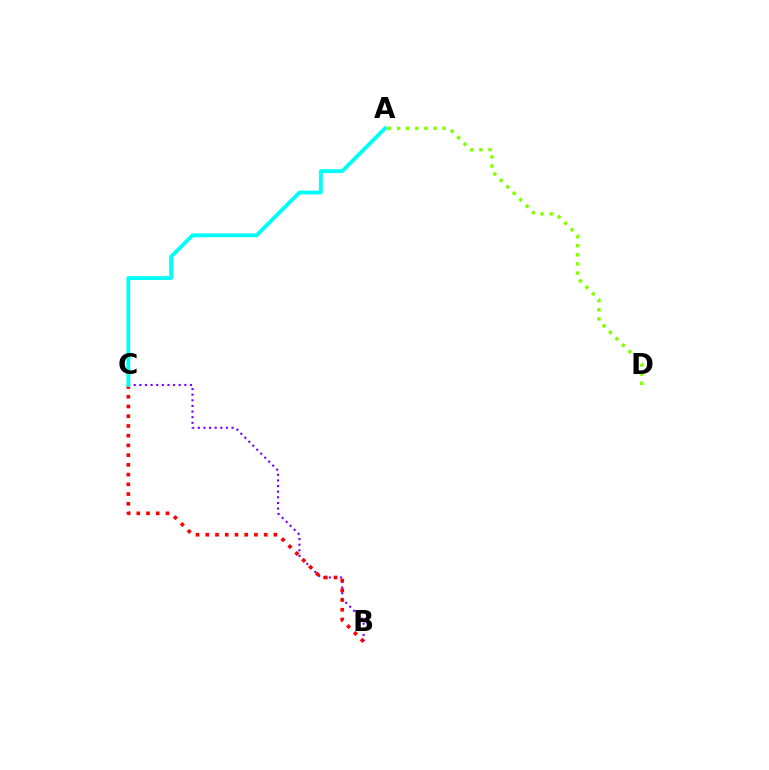{('B', 'C'): [{'color': '#7200ff', 'line_style': 'dotted', 'thickness': 1.53}, {'color': '#ff0000', 'line_style': 'dotted', 'thickness': 2.64}], ('A', 'D'): [{'color': '#84ff00', 'line_style': 'dotted', 'thickness': 2.48}], ('A', 'C'): [{'color': '#00fff6', 'line_style': 'solid', 'thickness': 2.77}]}